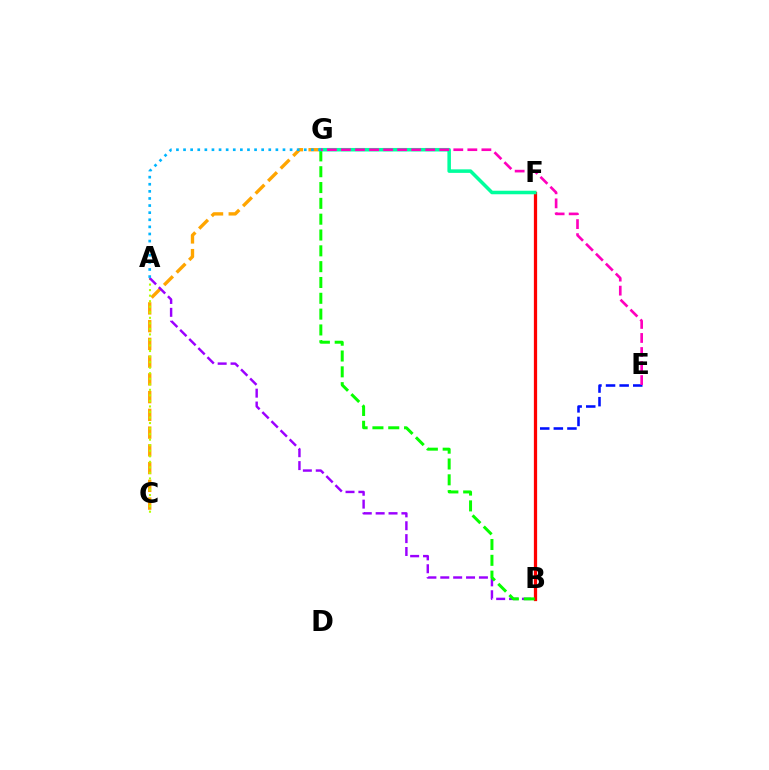{('C', 'G'): [{'color': '#ffa500', 'line_style': 'dashed', 'thickness': 2.41}], ('A', 'C'): [{'color': '#b3ff00', 'line_style': 'dotted', 'thickness': 1.5}], ('A', 'B'): [{'color': '#9b00ff', 'line_style': 'dashed', 'thickness': 1.75}], ('B', 'E'): [{'color': '#0010ff', 'line_style': 'dashed', 'thickness': 1.85}], ('B', 'F'): [{'color': '#ff0000', 'line_style': 'solid', 'thickness': 2.34}], ('B', 'G'): [{'color': '#08ff00', 'line_style': 'dashed', 'thickness': 2.15}], ('F', 'G'): [{'color': '#00ff9d', 'line_style': 'solid', 'thickness': 2.54}], ('A', 'G'): [{'color': '#00b5ff', 'line_style': 'dotted', 'thickness': 1.93}], ('E', 'G'): [{'color': '#ff00bd', 'line_style': 'dashed', 'thickness': 1.91}]}